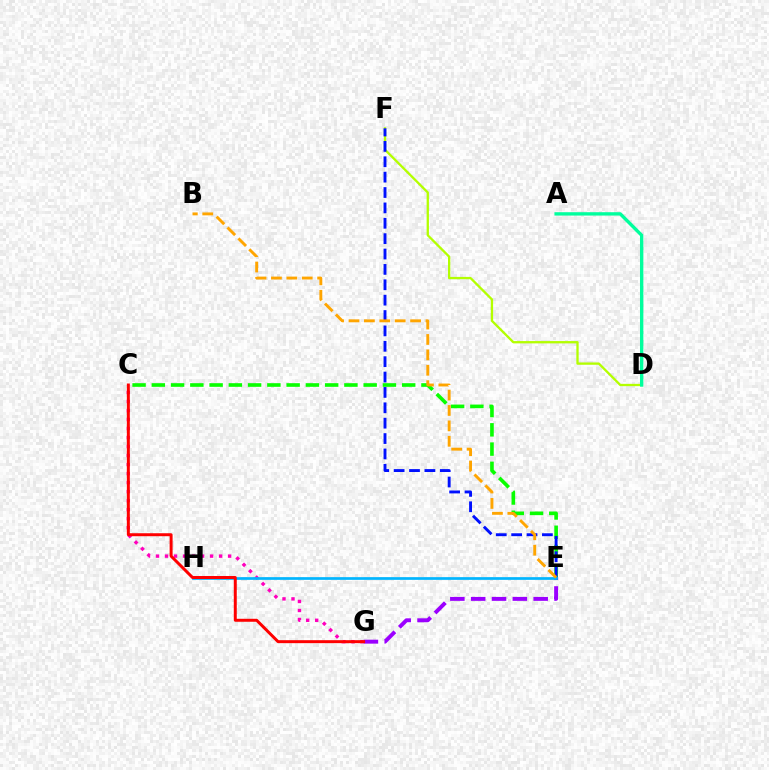{('D', 'F'): [{'color': '#b3ff00', 'line_style': 'solid', 'thickness': 1.66}], ('C', 'G'): [{'color': '#ff00bd', 'line_style': 'dotted', 'thickness': 2.45}, {'color': '#ff0000', 'line_style': 'solid', 'thickness': 2.14}], ('E', 'G'): [{'color': '#9b00ff', 'line_style': 'dashed', 'thickness': 2.83}], ('C', 'E'): [{'color': '#08ff00', 'line_style': 'dashed', 'thickness': 2.62}], ('A', 'D'): [{'color': '#00ff9d', 'line_style': 'solid', 'thickness': 2.42}], ('E', 'F'): [{'color': '#0010ff', 'line_style': 'dashed', 'thickness': 2.09}], ('E', 'H'): [{'color': '#00b5ff', 'line_style': 'solid', 'thickness': 1.94}], ('B', 'E'): [{'color': '#ffa500', 'line_style': 'dashed', 'thickness': 2.09}]}